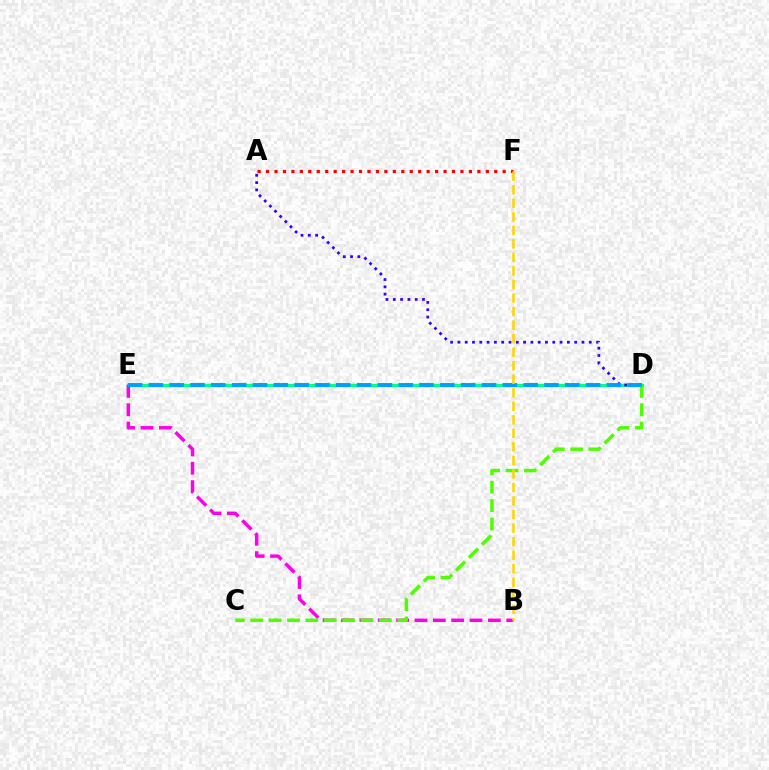{('D', 'E'): [{'color': '#00ff86', 'line_style': 'solid', 'thickness': 2.39}, {'color': '#009eff', 'line_style': 'dashed', 'thickness': 2.83}], ('B', 'E'): [{'color': '#ff00ed', 'line_style': 'dashed', 'thickness': 2.49}], ('A', 'D'): [{'color': '#3700ff', 'line_style': 'dotted', 'thickness': 1.98}], ('C', 'D'): [{'color': '#4fff00', 'line_style': 'dashed', 'thickness': 2.5}], ('A', 'F'): [{'color': '#ff0000', 'line_style': 'dotted', 'thickness': 2.3}], ('B', 'F'): [{'color': '#ffd500', 'line_style': 'dashed', 'thickness': 1.84}]}